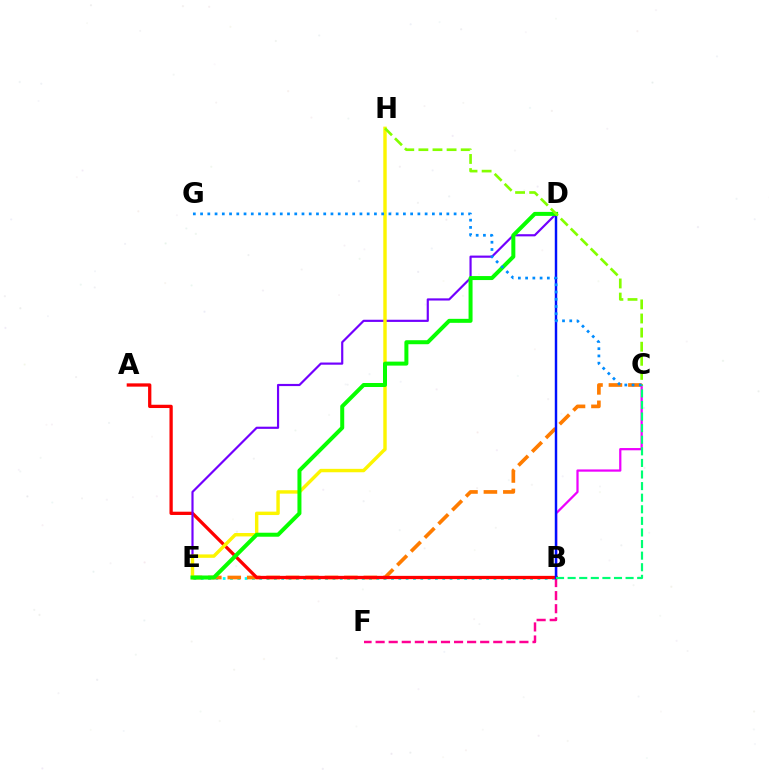{('B', 'C'): [{'color': '#ee00ff', 'line_style': 'solid', 'thickness': 1.62}, {'color': '#00ff74', 'line_style': 'dashed', 'thickness': 1.57}], ('B', 'E'): [{'color': '#00fff6', 'line_style': 'dotted', 'thickness': 1.99}], ('C', 'E'): [{'color': '#ff7c00', 'line_style': 'dashed', 'thickness': 2.64}], ('A', 'B'): [{'color': '#ff0000', 'line_style': 'solid', 'thickness': 2.36}], ('B', 'F'): [{'color': '#ff0094', 'line_style': 'dashed', 'thickness': 1.78}], ('B', 'D'): [{'color': '#0010ff', 'line_style': 'solid', 'thickness': 1.76}], ('D', 'E'): [{'color': '#7200ff', 'line_style': 'solid', 'thickness': 1.57}, {'color': '#08ff00', 'line_style': 'solid', 'thickness': 2.88}], ('E', 'H'): [{'color': '#fcf500', 'line_style': 'solid', 'thickness': 2.46}], ('C', 'H'): [{'color': '#84ff00', 'line_style': 'dashed', 'thickness': 1.92}], ('C', 'G'): [{'color': '#008cff', 'line_style': 'dotted', 'thickness': 1.97}]}